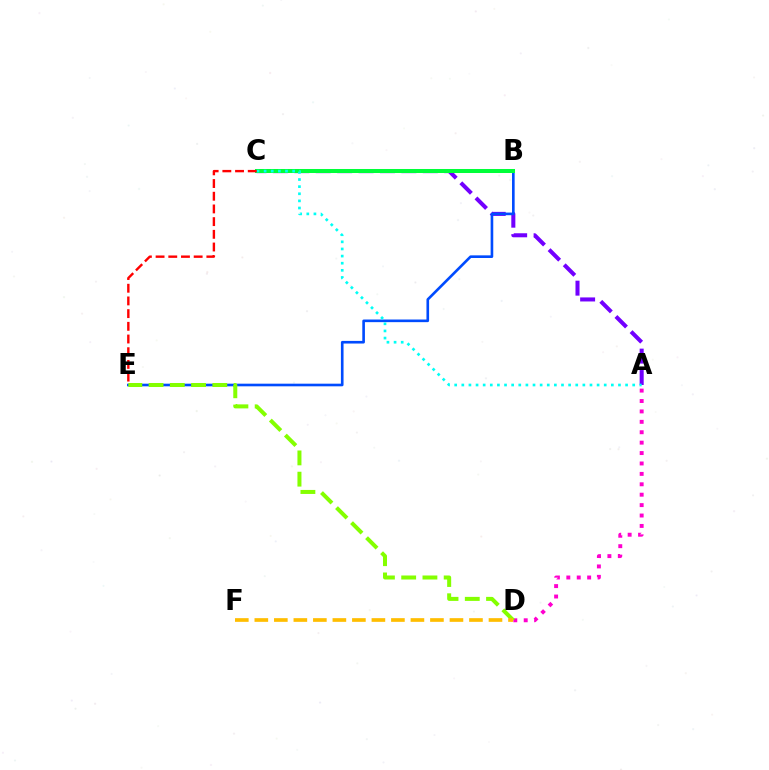{('A', 'C'): [{'color': '#7200ff', 'line_style': 'dashed', 'thickness': 2.91}, {'color': '#00fff6', 'line_style': 'dotted', 'thickness': 1.93}], ('A', 'D'): [{'color': '#ff00cf', 'line_style': 'dotted', 'thickness': 2.83}], ('B', 'E'): [{'color': '#004bff', 'line_style': 'solid', 'thickness': 1.9}], ('D', 'E'): [{'color': '#84ff00', 'line_style': 'dashed', 'thickness': 2.89}], ('B', 'C'): [{'color': '#00ff39', 'line_style': 'solid', 'thickness': 2.89}], ('D', 'F'): [{'color': '#ffbd00', 'line_style': 'dashed', 'thickness': 2.65}], ('C', 'E'): [{'color': '#ff0000', 'line_style': 'dashed', 'thickness': 1.72}]}